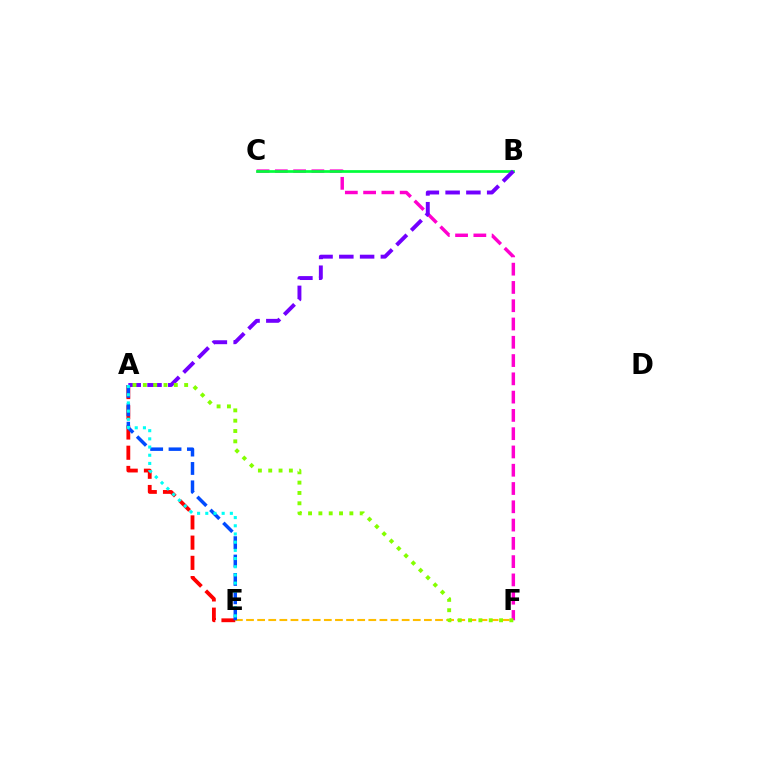{('C', 'F'): [{'color': '#ff00cf', 'line_style': 'dashed', 'thickness': 2.48}], ('A', 'E'): [{'color': '#ff0000', 'line_style': 'dashed', 'thickness': 2.75}, {'color': '#004bff', 'line_style': 'dashed', 'thickness': 2.5}, {'color': '#00fff6', 'line_style': 'dotted', 'thickness': 2.23}], ('E', 'F'): [{'color': '#ffbd00', 'line_style': 'dashed', 'thickness': 1.51}], ('B', 'C'): [{'color': '#00ff39', 'line_style': 'solid', 'thickness': 1.95}], ('A', 'B'): [{'color': '#7200ff', 'line_style': 'dashed', 'thickness': 2.82}], ('A', 'F'): [{'color': '#84ff00', 'line_style': 'dotted', 'thickness': 2.81}]}